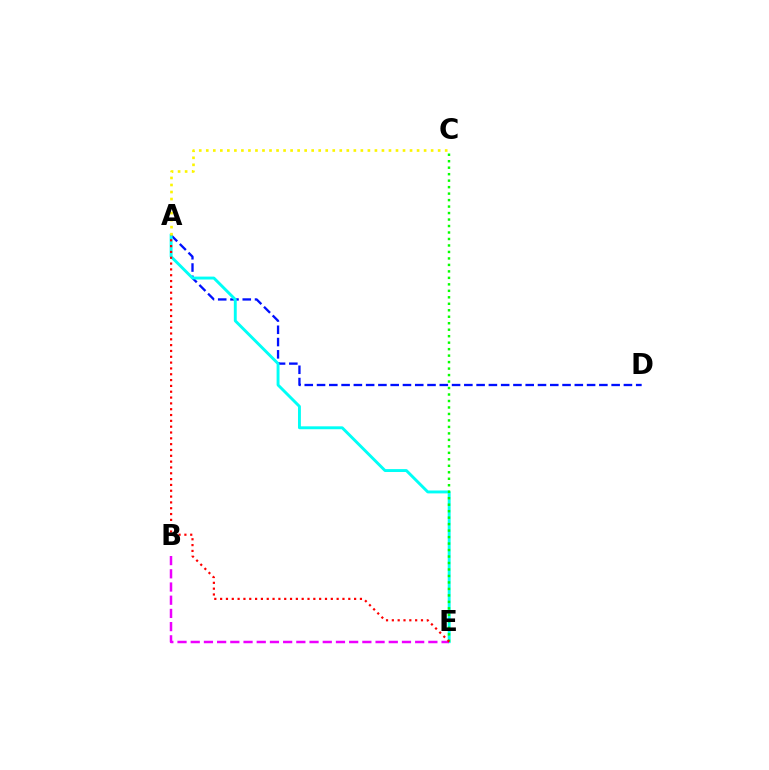{('A', 'D'): [{'color': '#0010ff', 'line_style': 'dashed', 'thickness': 1.67}], ('A', 'E'): [{'color': '#00fff6', 'line_style': 'solid', 'thickness': 2.09}, {'color': '#ff0000', 'line_style': 'dotted', 'thickness': 1.58}], ('C', 'E'): [{'color': '#08ff00', 'line_style': 'dotted', 'thickness': 1.76}], ('B', 'E'): [{'color': '#ee00ff', 'line_style': 'dashed', 'thickness': 1.79}], ('A', 'C'): [{'color': '#fcf500', 'line_style': 'dotted', 'thickness': 1.91}]}